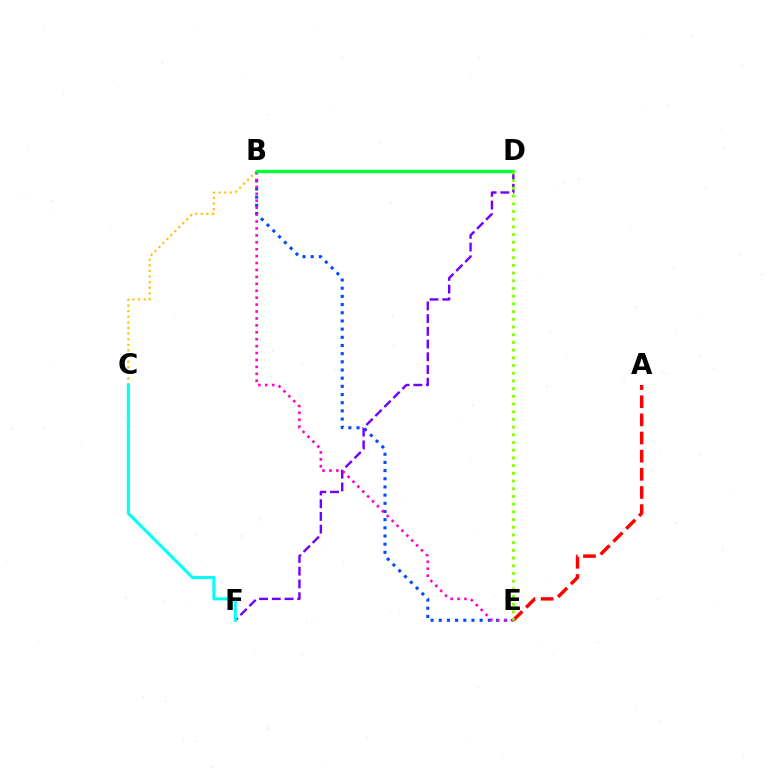{('B', 'E'): [{'color': '#004bff', 'line_style': 'dotted', 'thickness': 2.22}, {'color': '#ff00cf', 'line_style': 'dotted', 'thickness': 1.88}], ('D', 'F'): [{'color': '#7200ff', 'line_style': 'dashed', 'thickness': 1.73}], ('B', 'C'): [{'color': '#ffbd00', 'line_style': 'dotted', 'thickness': 1.52}], ('B', 'D'): [{'color': '#00ff39', 'line_style': 'solid', 'thickness': 2.4}], ('C', 'F'): [{'color': '#00fff6', 'line_style': 'solid', 'thickness': 2.2}], ('A', 'E'): [{'color': '#ff0000', 'line_style': 'dashed', 'thickness': 2.47}], ('D', 'E'): [{'color': '#84ff00', 'line_style': 'dotted', 'thickness': 2.09}]}